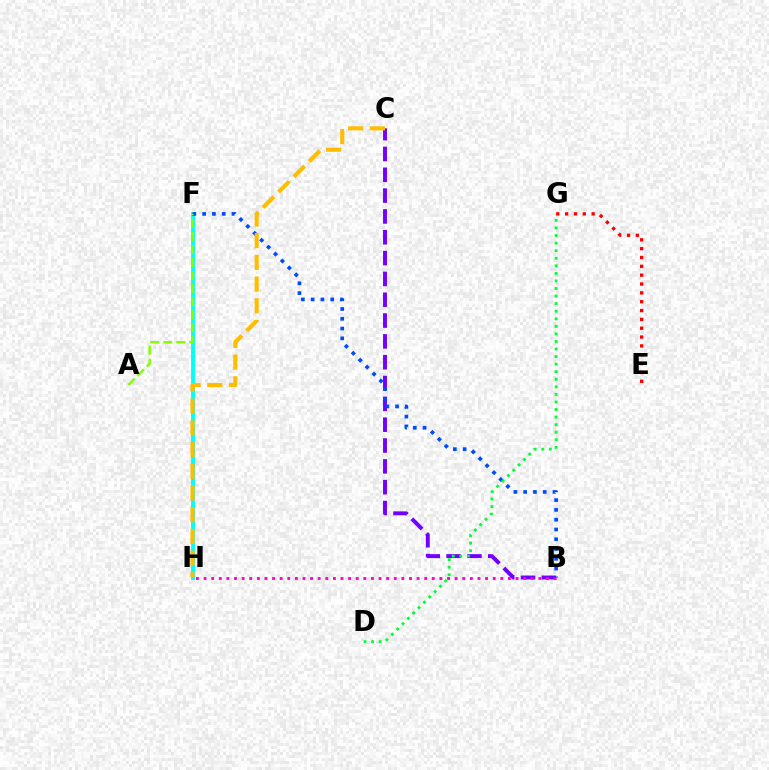{('B', 'C'): [{'color': '#7200ff', 'line_style': 'dashed', 'thickness': 2.83}], ('F', 'H'): [{'color': '#00fff6', 'line_style': 'solid', 'thickness': 2.78}], ('B', 'H'): [{'color': '#ff00cf', 'line_style': 'dotted', 'thickness': 2.07}], ('B', 'F'): [{'color': '#004bff', 'line_style': 'dotted', 'thickness': 2.66}], ('D', 'G'): [{'color': '#00ff39', 'line_style': 'dotted', 'thickness': 2.06}], ('E', 'G'): [{'color': '#ff0000', 'line_style': 'dotted', 'thickness': 2.4}], ('C', 'H'): [{'color': '#ffbd00', 'line_style': 'dashed', 'thickness': 2.95}], ('A', 'F'): [{'color': '#84ff00', 'line_style': 'dashed', 'thickness': 1.77}]}